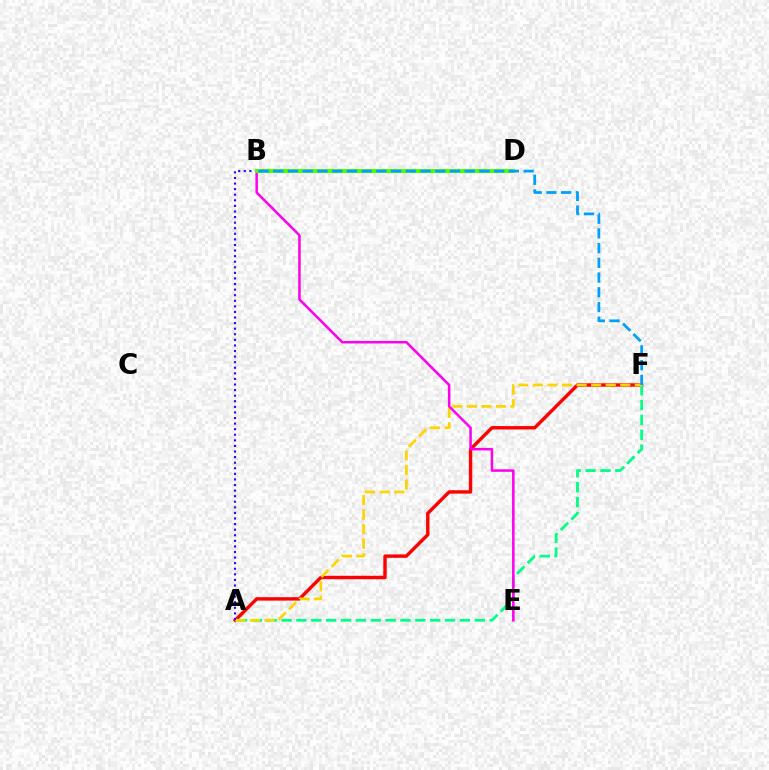{('A', 'F'): [{'color': '#ff0000', 'line_style': 'solid', 'thickness': 2.46}, {'color': '#00ff86', 'line_style': 'dashed', 'thickness': 2.02}, {'color': '#ffd500', 'line_style': 'dashed', 'thickness': 1.98}], ('B', 'E'): [{'color': '#ff00ed', 'line_style': 'solid', 'thickness': 1.82}], ('A', 'B'): [{'color': '#3700ff', 'line_style': 'dotted', 'thickness': 1.52}], ('B', 'D'): [{'color': '#4fff00', 'line_style': 'solid', 'thickness': 2.84}], ('B', 'F'): [{'color': '#009eff', 'line_style': 'dashed', 'thickness': 2.0}]}